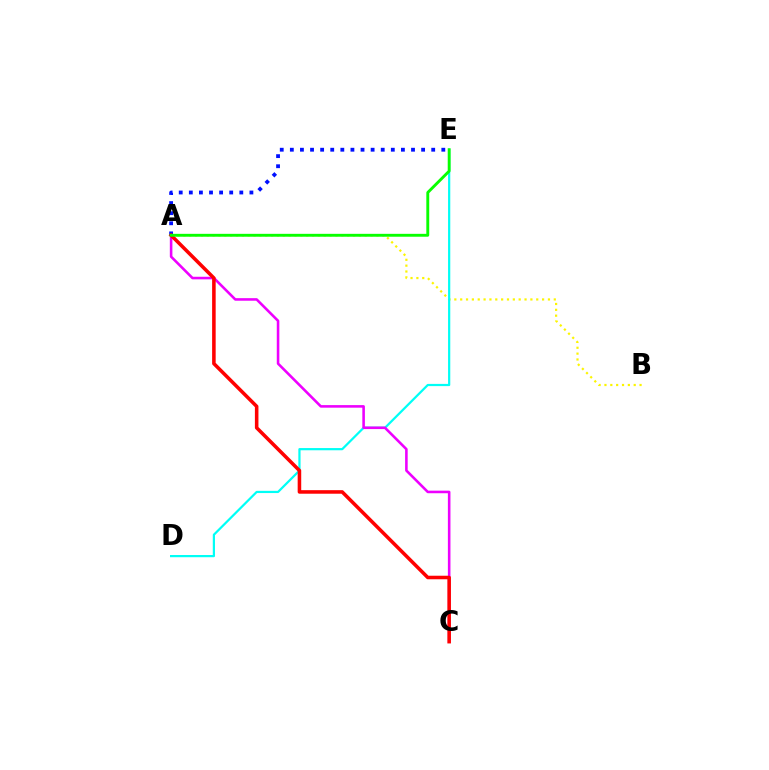{('A', 'B'): [{'color': '#fcf500', 'line_style': 'dotted', 'thickness': 1.59}], ('D', 'E'): [{'color': '#00fff6', 'line_style': 'solid', 'thickness': 1.6}], ('A', 'C'): [{'color': '#ee00ff', 'line_style': 'solid', 'thickness': 1.86}, {'color': '#ff0000', 'line_style': 'solid', 'thickness': 2.56}], ('A', 'E'): [{'color': '#0010ff', 'line_style': 'dotted', 'thickness': 2.74}, {'color': '#08ff00', 'line_style': 'solid', 'thickness': 2.08}]}